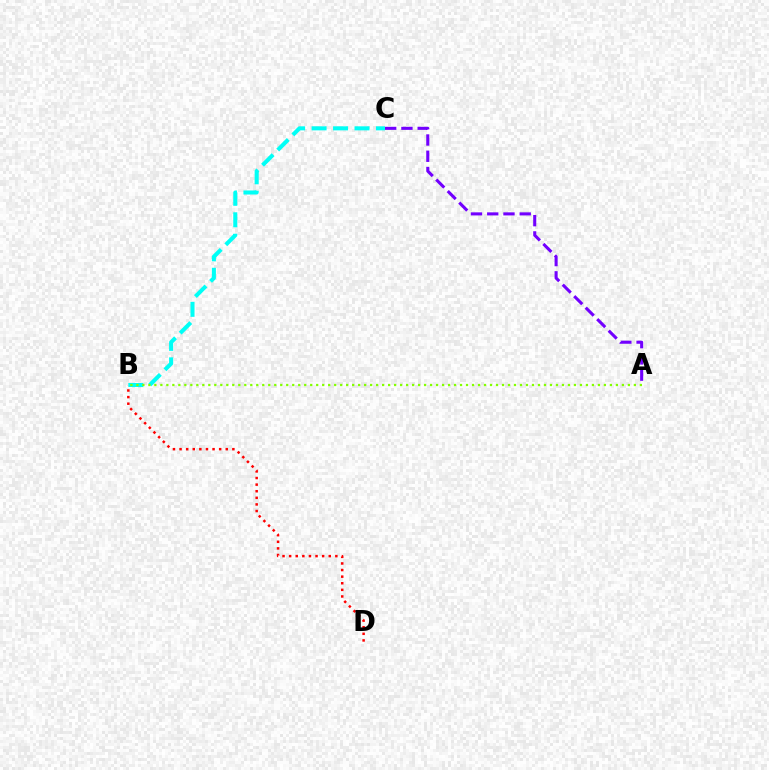{('B', 'D'): [{'color': '#ff0000', 'line_style': 'dotted', 'thickness': 1.79}], ('B', 'C'): [{'color': '#00fff6', 'line_style': 'dashed', 'thickness': 2.91}], ('A', 'B'): [{'color': '#84ff00', 'line_style': 'dotted', 'thickness': 1.63}], ('A', 'C'): [{'color': '#7200ff', 'line_style': 'dashed', 'thickness': 2.21}]}